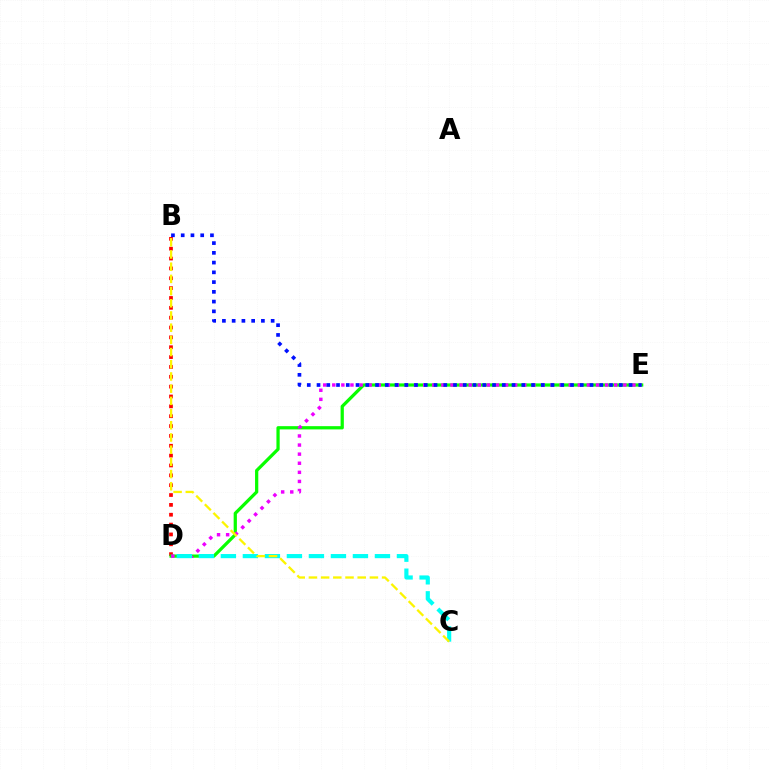{('B', 'D'): [{'color': '#ff0000', 'line_style': 'dotted', 'thickness': 2.68}], ('D', 'E'): [{'color': '#08ff00', 'line_style': 'solid', 'thickness': 2.34}, {'color': '#ee00ff', 'line_style': 'dotted', 'thickness': 2.47}], ('C', 'D'): [{'color': '#00fff6', 'line_style': 'dashed', 'thickness': 2.99}], ('B', 'E'): [{'color': '#0010ff', 'line_style': 'dotted', 'thickness': 2.65}], ('B', 'C'): [{'color': '#fcf500', 'line_style': 'dashed', 'thickness': 1.66}]}